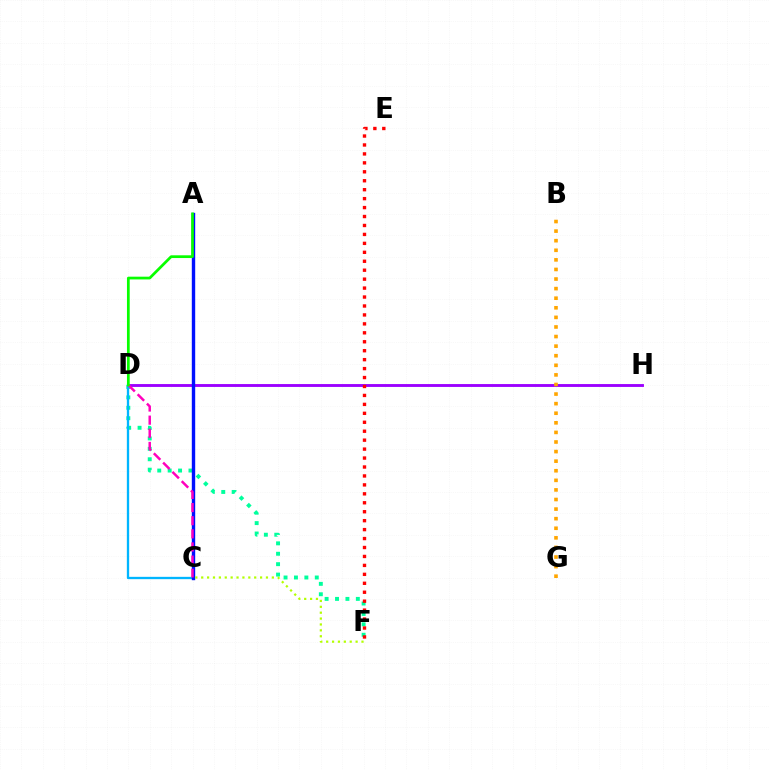{('D', 'F'): [{'color': '#00ff9d', 'line_style': 'dotted', 'thickness': 2.83}], ('D', 'H'): [{'color': '#9b00ff', 'line_style': 'solid', 'thickness': 2.07}], ('C', 'D'): [{'color': '#00b5ff', 'line_style': 'solid', 'thickness': 1.67}, {'color': '#ff00bd', 'line_style': 'dashed', 'thickness': 1.79}], ('A', 'C'): [{'color': '#0010ff', 'line_style': 'solid', 'thickness': 2.44}], ('B', 'G'): [{'color': '#ffa500', 'line_style': 'dotted', 'thickness': 2.6}], ('E', 'F'): [{'color': '#ff0000', 'line_style': 'dotted', 'thickness': 2.43}], ('C', 'F'): [{'color': '#b3ff00', 'line_style': 'dotted', 'thickness': 1.6}], ('A', 'D'): [{'color': '#08ff00', 'line_style': 'solid', 'thickness': 1.97}]}